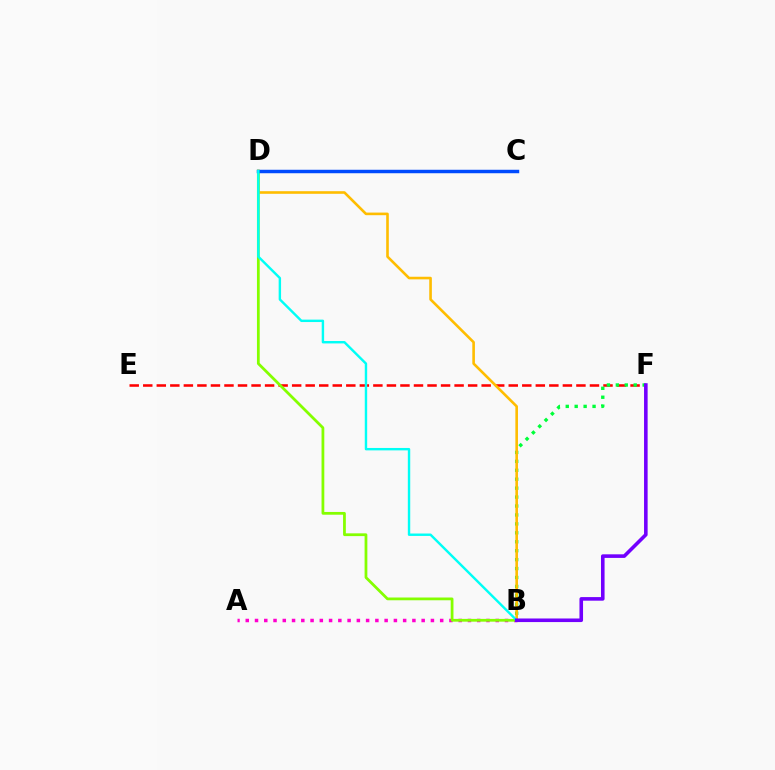{('E', 'F'): [{'color': '#ff0000', 'line_style': 'dashed', 'thickness': 1.84}], ('B', 'F'): [{'color': '#00ff39', 'line_style': 'dotted', 'thickness': 2.43}, {'color': '#7200ff', 'line_style': 'solid', 'thickness': 2.58}], ('A', 'B'): [{'color': '#ff00cf', 'line_style': 'dotted', 'thickness': 2.52}], ('B', 'D'): [{'color': '#ffbd00', 'line_style': 'solid', 'thickness': 1.88}, {'color': '#84ff00', 'line_style': 'solid', 'thickness': 1.99}, {'color': '#00fff6', 'line_style': 'solid', 'thickness': 1.74}], ('C', 'D'): [{'color': '#004bff', 'line_style': 'solid', 'thickness': 2.49}]}